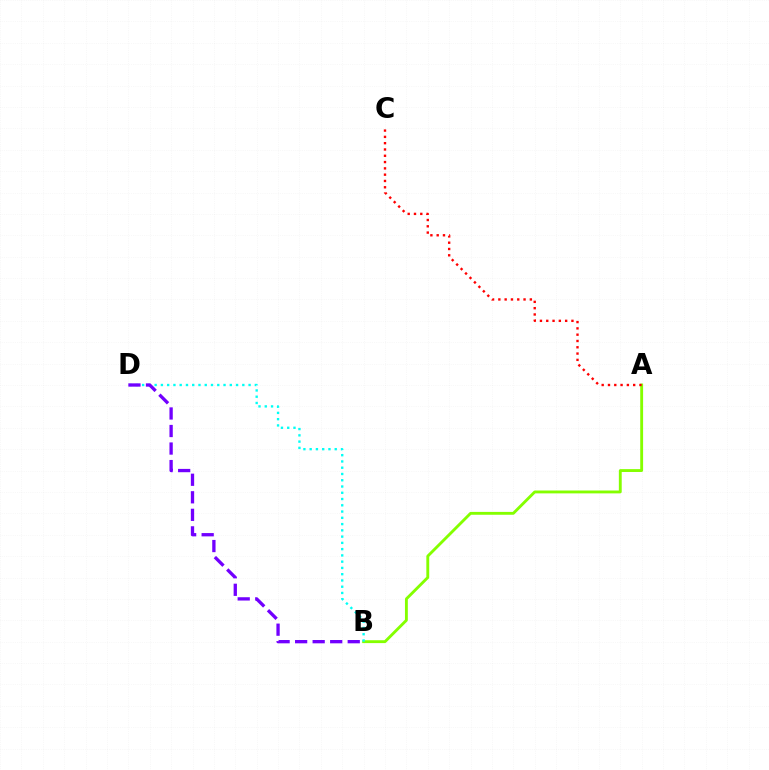{('A', 'B'): [{'color': '#84ff00', 'line_style': 'solid', 'thickness': 2.06}], ('B', 'D'): [{'color': '#00fff6', 'line_style': 'dotted', 'thickness': 1.7}, {'color': '#7200ff', 'line_style': 'dashed', 'thickness': 2.38}], ('A', 'C'): [{'color': '#ff0000', 'line_style': 'dotted', 'thickness': 1.71}]}